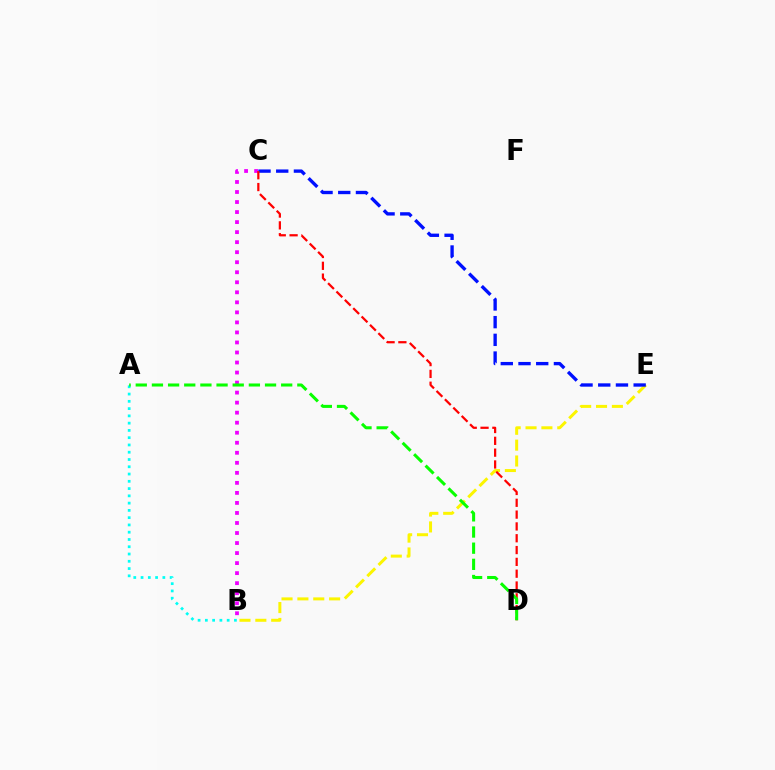{('B', 'C'): [{'color': '#ee00ff', 'line_style': 'dotted', 'thickness': 2.72}], ('B', 'E'): [{'color': '#fcf500', 'line_style': 'dashed', 'thickness': 2.15}], ('C', 'E'): [{'color': '#0010ff', 'line_style': 'dashed', 'thickness': 2.41}], ('C', 'D'): [{'color': '#ff0000', 'line_style': 'dashed', 'thickness': 1.61}], ('A', 'B'): [{'color': '#00fff6', 'line_style': 'dotted', 'thickness': 1.98}], ('A', 'D'): [{'color': '#08ff00', 'line_style': 'dashed', 'thickness': 2.19}]}